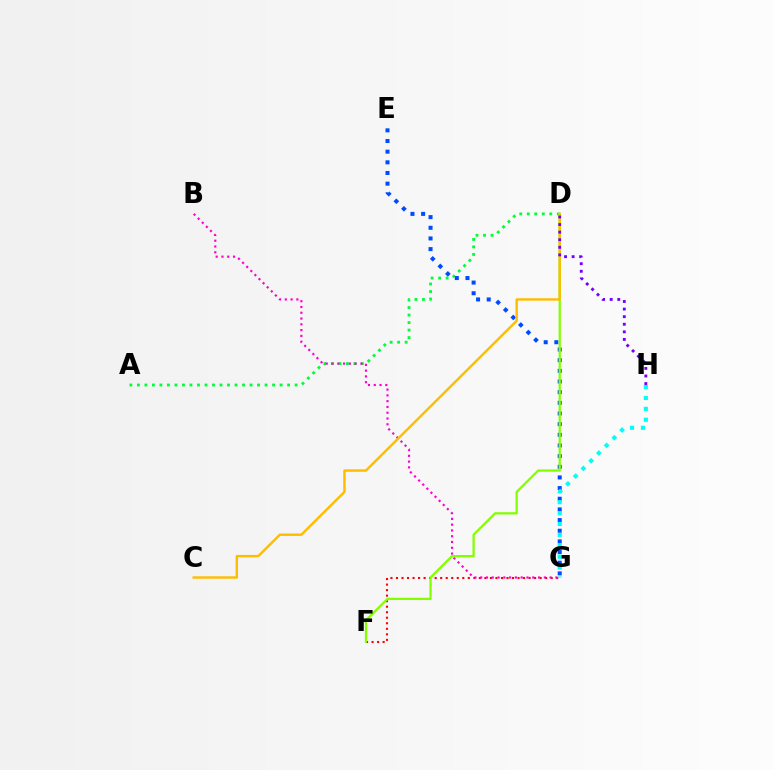{('A', 'D'): [{'color': '#00ff39', 'line_style': 'dotted', 'thickness': 2.04}], ('F', 'G'): [{'color': '#ff0000', 'line_style': 'dotted', 'thickness': 1.5}], ('E', 'G'): [{'color': '#004bff', 'line_style': 'dotted', 'thickness': 2.9}], ('B', 'G'): [{'color': '#ff00cf', 'line_style': 'dotted', 'thickness': 1.57}], ('G', 'H'): [{'color': '#00fff6', 'line_style': 'dotted', 'thickness': 2.96}], ('D', 'F'): [{'color': '#84ff00', 'line_style': 'solid', 'thickness': 1.64}], ('C', 'D'): [{'color': '#ffbd00', 'line_style': 'solid', 'thickness': 1.75}], ('D', 'H'): [{'color': '#7200ff', 'line_style': 'dotted', 'thickness': 2.06}]}